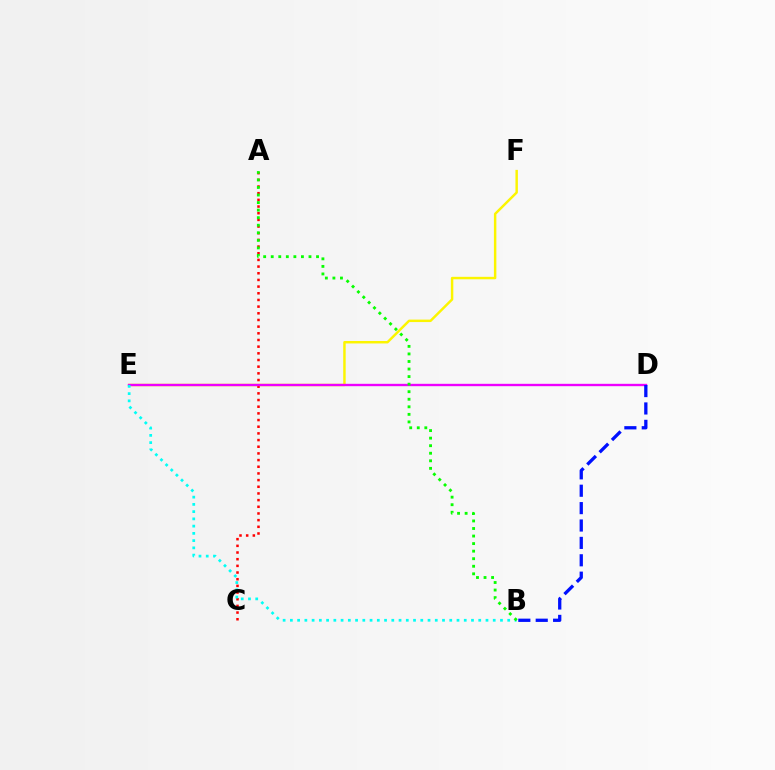{('E', 'F'): [{'color': '#fcf500', 'line_style': 'solid', 'thickness': 1.77}], ('A', 'C'): [{'color': '#ff0000', 'line_style': 'dotted', 'thickness': 1.81}], ('D', 'E'): [{'color': '#ee00ff', 'line_style': 'solid', 'thickness': 1.71}], ('B', 'E'): [{'color': '#00fff6', 'line_style': 'dotted', 'thickness': 1.97}], ('A', 'B'): [{'color': '#08ff00', 'line_style': 'dotted', 'thickness': 2.05}], ('B', 'D'): [{'color': '#0010ff', 'line_style': 'dashed', 'thickness': 2.36}]}